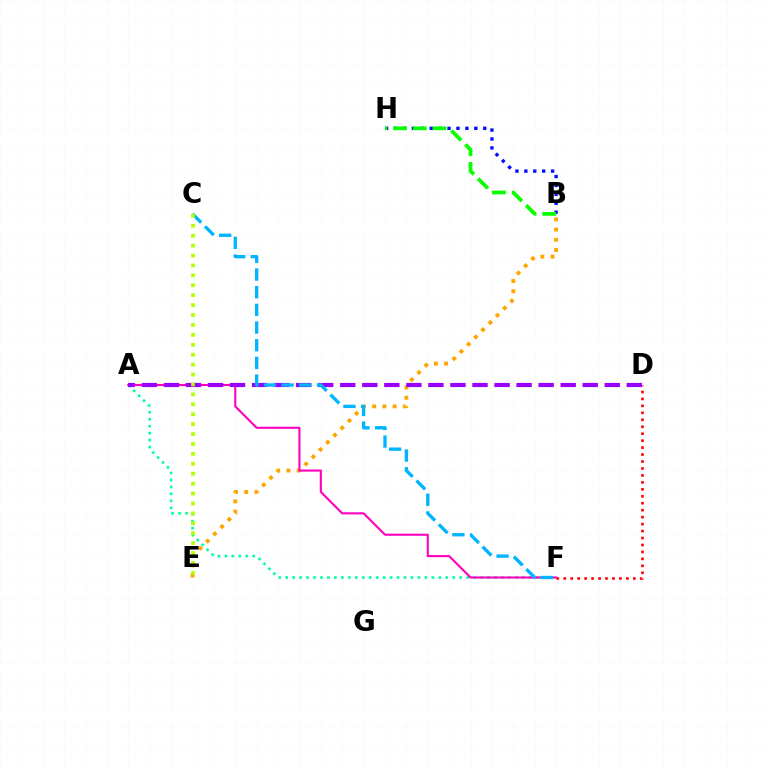{('D', 'F'): [{'color': '#ff0000', 'line_style': 'dotted', 'thickness': 1.89}], ('B', 'E'): [{'color': '#ffa500', 'line_style': 'dotted', 'thickness': 2.77}], ('A', 'F'): [{'color': '#00ff9d', 'line_style': 'dotted', 'thickness': 1.89}, {'color': '#ff00bd', 'line_style': 'solid', 'thickness': 1.52}], ('A', 'D'): [{'color': '#9b00ff', 'line_style': 'dashed', 'thickness': 2.99}], ('B', 'H'): [{'color': '#0010ff', 'line_style': 'dotted', 'thickness': 2.42}, {'color': '#08ff00', 'line_style': 'dashed', 'thickness': 2.68}], ('C', 'F'): [{'color': '#00b5ff', 'line_style': 'dashed', 'thickness': 2.4}], ('C', 'E'): [{'color': '#b3ff00', 'line_style': 'dotted', 'thickness': 2.69}]}